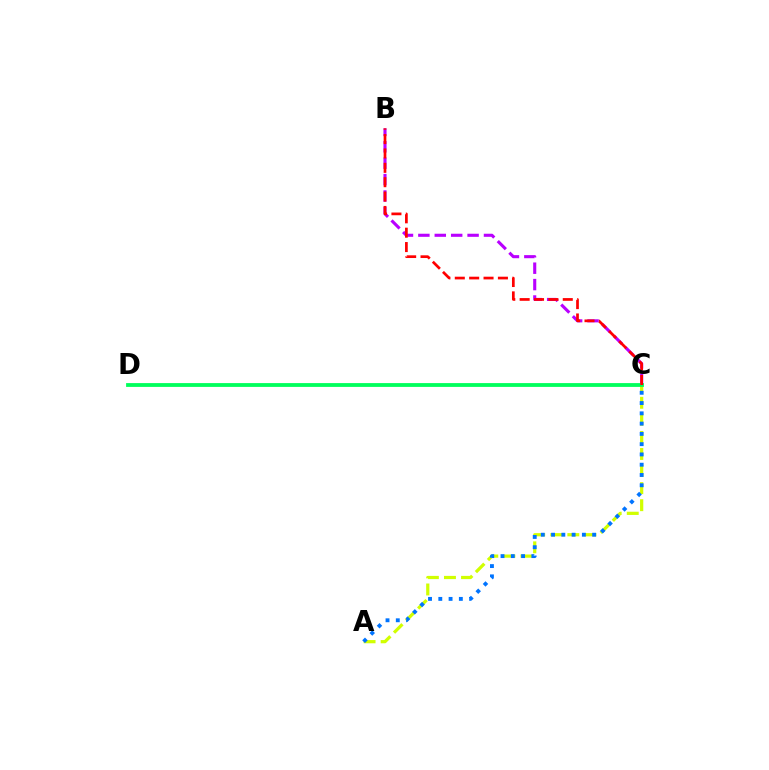{('A', 'C'): [{'color': '#d1ff00', 'line_style': 'dashed', 'thickness': 2.32}, {'color': '#0074ff', 'line_style': 'dotted', 'thickness': 2.79}], ('B', 'C'): [{'color': '#b900ff', 'line_style': 'dashed', 'thickness': 2.23}, {'color': '#ff0000', 'line_style': 'dashed', 'thickness': 1.95}], ('C', 'D'): [{'color': '#00ff5c', 'line_style': 'solid', 'thickness': 2.74}]}